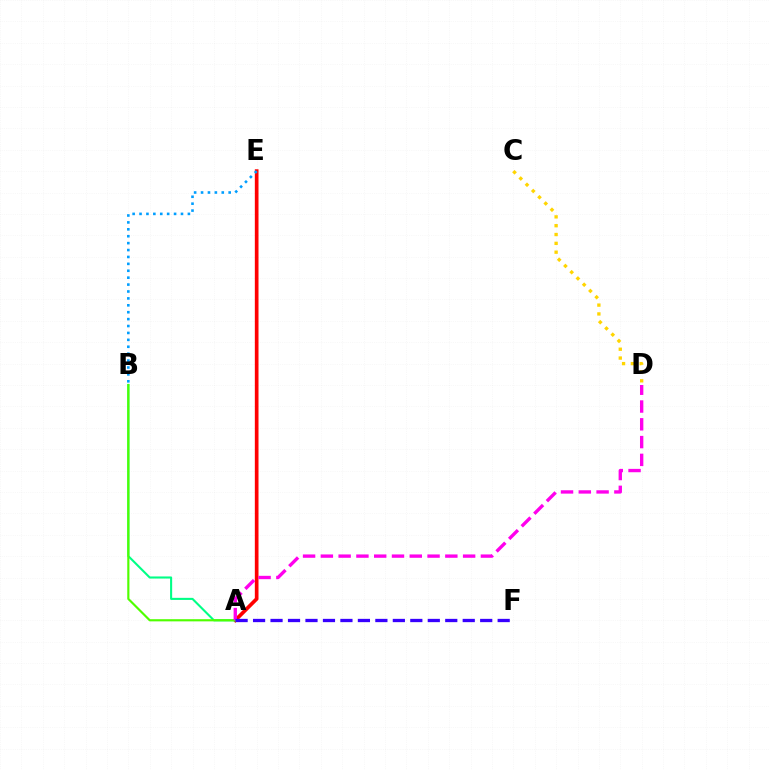{('A', 'E'): [{'color': '#ff0000', 'line_style': 'solid', 'thickness': 2.65}], ('A', 'B'): [{'color': '#00ff86', 'line_style': 'solid', 'thickness': 1.51}, {'color': '#4fff00', 'line_style': 'solid', 'thickness': 1.56}], ('B', 'E'): [{'color': '#009eff', 'line_style': 'dotted', 'thickness': 1.88}], ('A', 'D'): [{'color': '#ff00ed', 'line_style': 'dashed', 'thickness': 2.42}], ('C', 'D'): [{'color': '#ffd500', 'line_style': 'dotted', 'thickness': 2.4}], ('A', 'F'): [{'color': '#3700ff', 'line_style': 'dashed', 'thickness': 2.37}]}